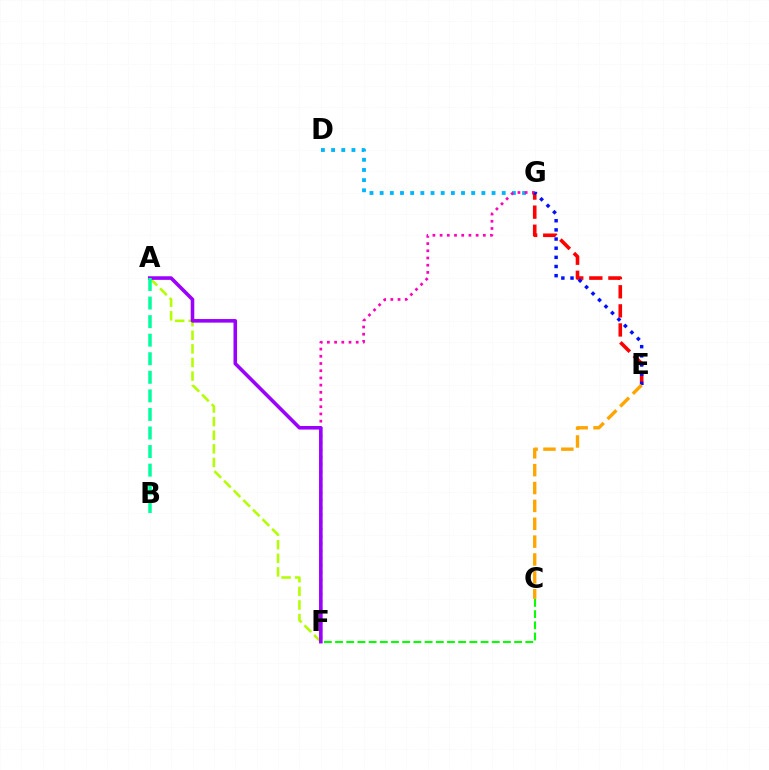{('C', 'F'): [{'color': '#08ff00', 'line_style': 'dashed', 'thickness': 1.52}], ('D', 'G'): [{'color': '#00b5ff', 'line_style': 'dotted', 'thickness': 2.76}], ('F', 'G'): [{'color': '#ff00bd', 'line_style': 'dotted', 'thickness': 1.96}], ('A', 'F'): [{'color': '#b3ff00', 'line_style': 'dashed', 'thickness': 1.85}, {'color': '#9b00ff', 'line_style': 'solid', 'thickness': 2.58}], ('E', 'G'): [{'color': '#ff0000', 'line_style': 'dashed', 'thickness': 2.59}, {'color': '#0010ff', 'line_style': 'dotted', 'thickness': 2.49}], ('C', 'E'): [{'color': '#ffa500', 'line_style': 'dashed', 'thickness': 2.43}], ('A', 'B'): [{'color': '#00ff9d', 'line_style': 'dashed', 'thickness': 2.52}]}